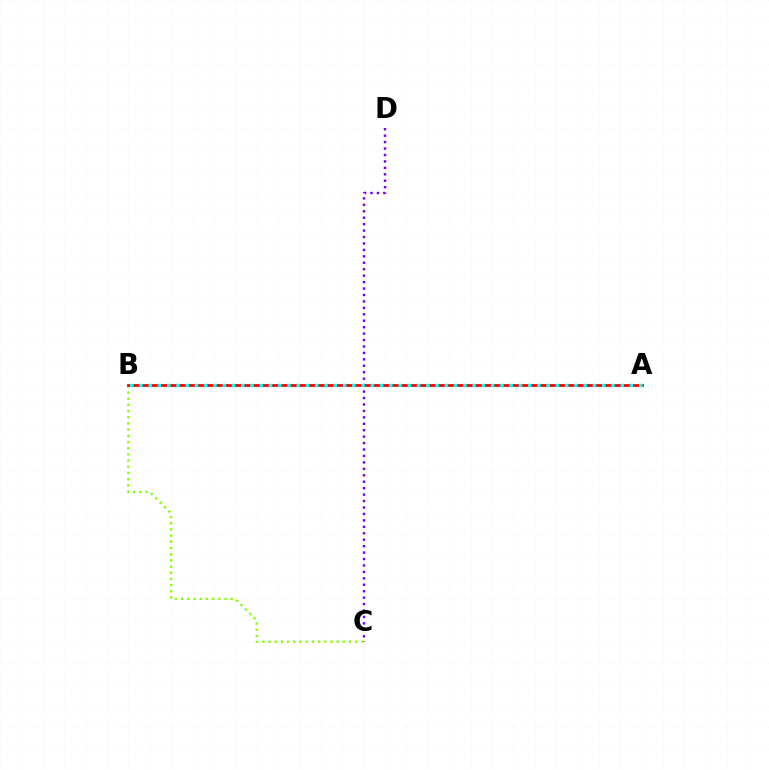{('B', 'C'): [{'color': '#84ff00', 'line_style': 'dotted', 'thickness': 1.68}], ('C', 'D'): [{'color': '#7200ff', 'line_style': 'dotted', 'thickness': 1.75}], ('A', 'B'): [{'color': '#ff0000', 'line_style': 'solid', 'thickness': 2.01}, {'color': '#00fff6', 'line_style': 'dotted', 'thickness': 2.51}]}